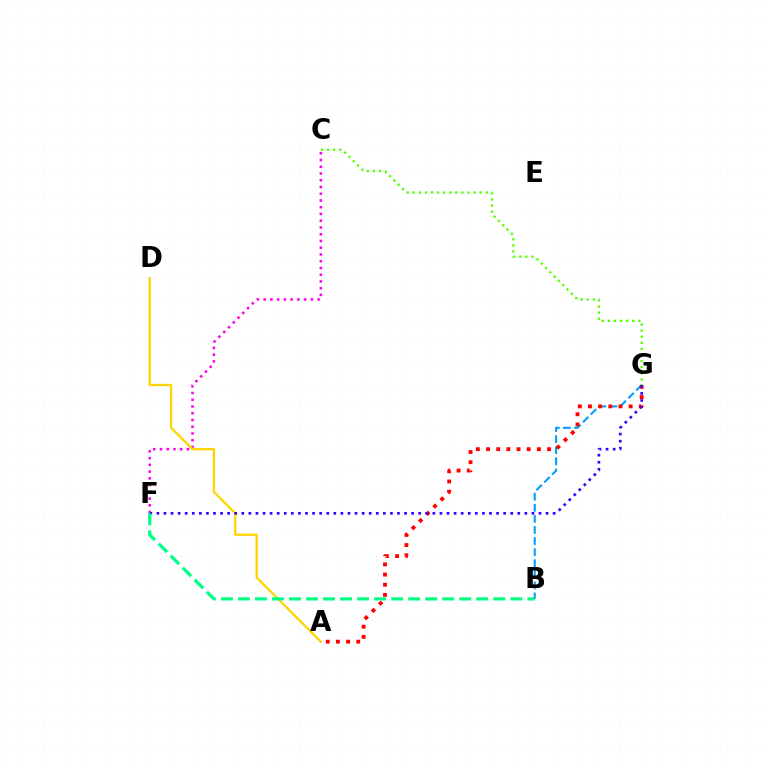{('C', 'F'): [{'color': '#ff00ed', 'line_style': 'dotted', 'thickness': 1.83}], ('B', 'G'): [{'color': '#009eff', 'line_style': 'dashed', 'thickness': 1.5}], ('A', 'G'): [{'color': '#ff0000', 'line_style': 'dotted', 'thickness': 2.76}], ('A', 'D'): [{'color': '#ffd500', 'line_style': 'solid', 'thickness': 1.64}], ('F', 'G'): [{'color': '#3700ff', 'line_style': 'dotted', 'thickness': 1.92}], ('B', 'F'): [{'color': '#00ff86', 'line_style': 'dashed', 'thickness': 2.31}], ('C', 'G'): [{'color': '#4fff00', 'line_style': 'dotted', 'thickness': 1.65}]}